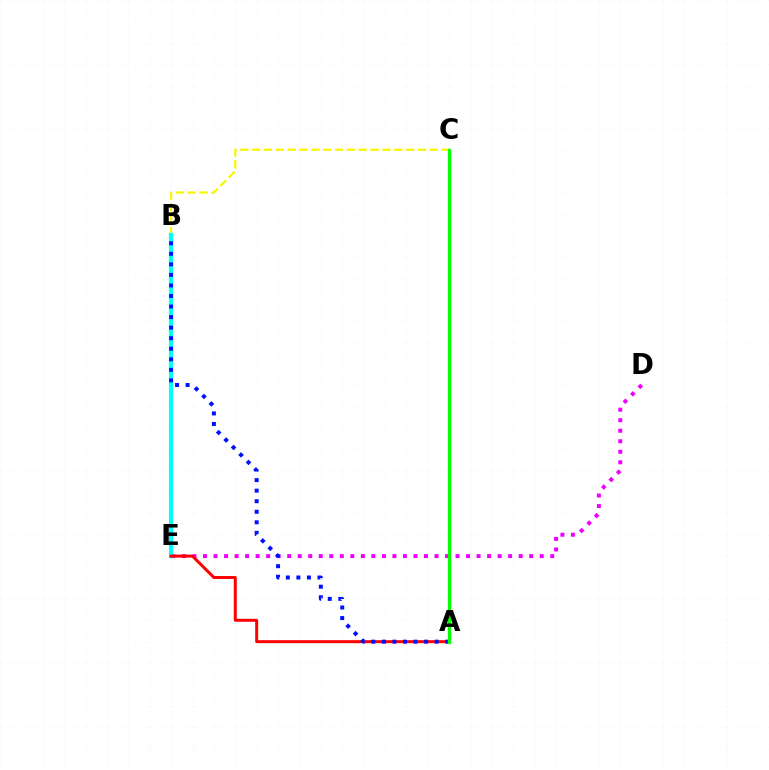{('D', 'E'): [{'color': '#ee00ff', 'line_style': 'dotted', 'thickness': 2.86}], ('B', 'C'): [{'color': '#fcf500', 'line_style': 'dashed', 'thickness': 1.61}], ('B', 'E'): [{'color': '#00fff6', 'line_style': 'solid', 'thickness': 2.99}], ('A', 'E'): [{'color': '#ff0000', 'line_style': 'solid', 'thickness': 2.15}], ('A', 'B'): [{'color': '#0010ff', 'line_style': 'dotted', 'thickness': 2.87}], ('A', 'C'): [{'color': '#08ff00', 'line_style': 'solid', 'thickness': 2.39}]}